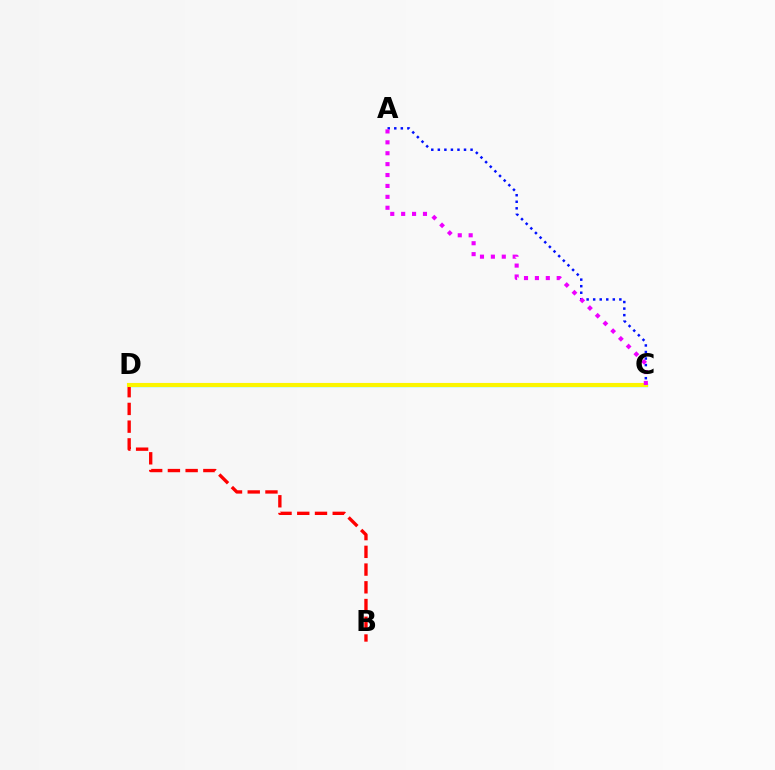{('A', 'C'): [{'color': '#0010ff', 'line_style': 'dotted', 'thickness': 1.78}, {'color': '#ee00ff', 'line_style': 'dotted', 'thickness': 2.96}], ('C', 'D'): [{'color': '#08ff00', 'line_style': 'solid', 'thickness': 2.08}, {'color': '#00fff6', 'line_style': 'solid', 'thickness': 2.35}, {'color': '#fcf500', 'line_style': 'solid', 'thickness': 2.95}], ('B', 'D'): [{'color': '#ff0000', 'line_style': 'dashed', 'thickness': 2.41}]}